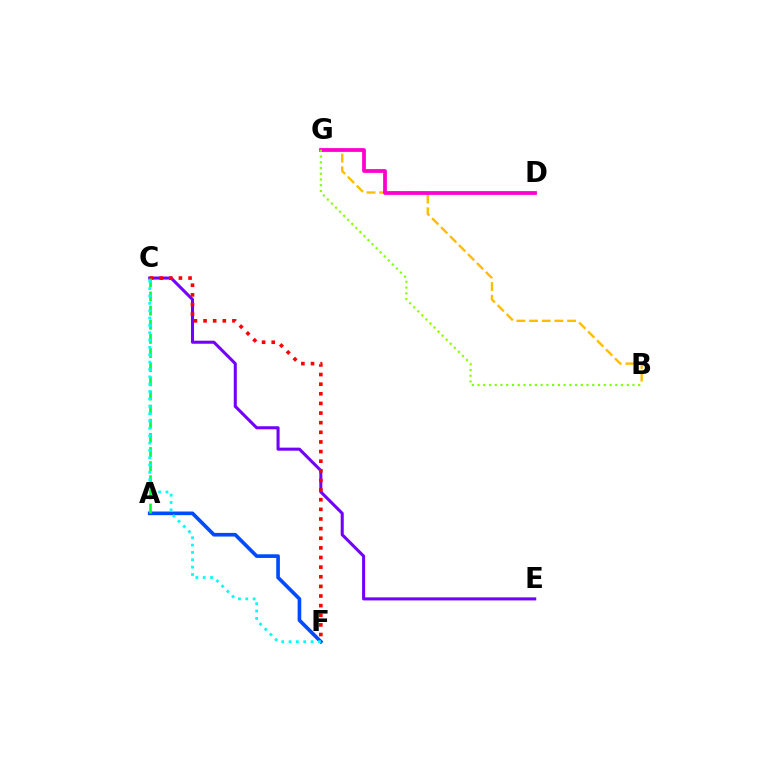{('C', 'E'): [{'color': '#7200ff', 'line_style': 'solid', 'thickness': 2.2}], ('C', 'F'): [{'color': '#ff0000', 'line_style': 'dotted', 'thickness': 2.62}, {'color': '#00fff6', 'line_style': 'dotted', 'thickness': 2.0}], ('A', 'F'): [{'color': '#004bff', 'line_style': 'solid', 'thickness': 2.63}], ('B', 'G'): [{'color': '#ffbd00', 'line_style': 'dashed', 'thickness': 1.72}, {'color': '#84ff00', 'line_style': 'dotted', 'thickness': 1.56}], ('D', 'G'): [{'color': '#ff00cf', 'line_style': 'solid', 'thickness': 2.72}], ('A', 'C'): [{'color': '#00ff39', 'line_style': 'dashed', 'thickness': 1.92}]}